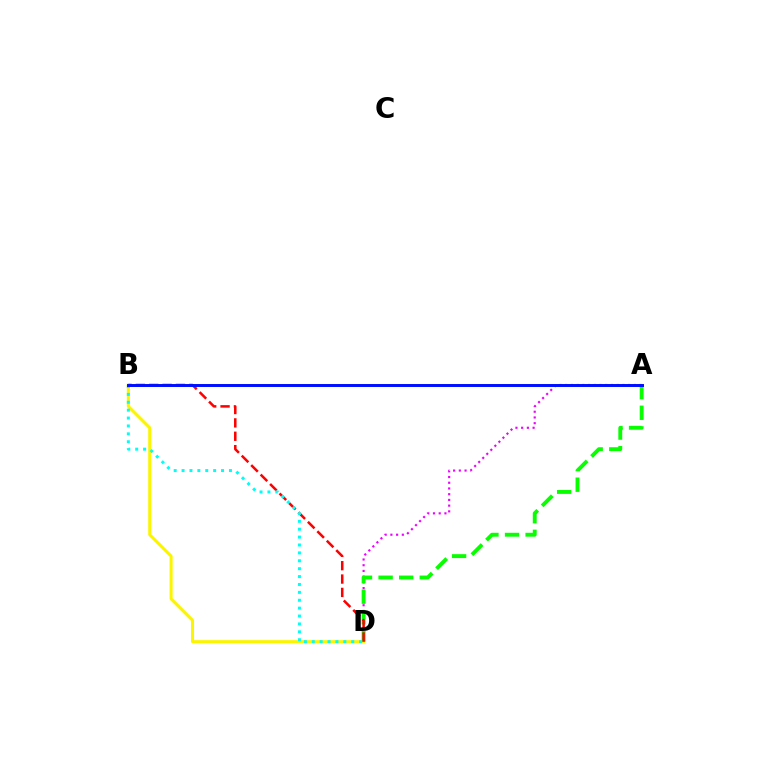{('B', 'D'): [{'color': '#fcf500', 'line_style': 'solid', 'thickness': 2.18}, {'color': '#ff0000', 'line_style': 'dashed', 'thickness': 1.82}, {'color': '#00fff6', 'line_style': 'dotted', 'thickness': 2.14}], ('A', 'D'): [{'color': '#ee00ff', 'line_style': 'dotted', 'thickness': 1.55}, {'color': '#08ff00', 'line_style': 'dashed', 'thickness': 2.8}], ('A', 'B'): [{'color': '#0010ff', 'line_style': 'solid', 'thickness': 2.13}]}